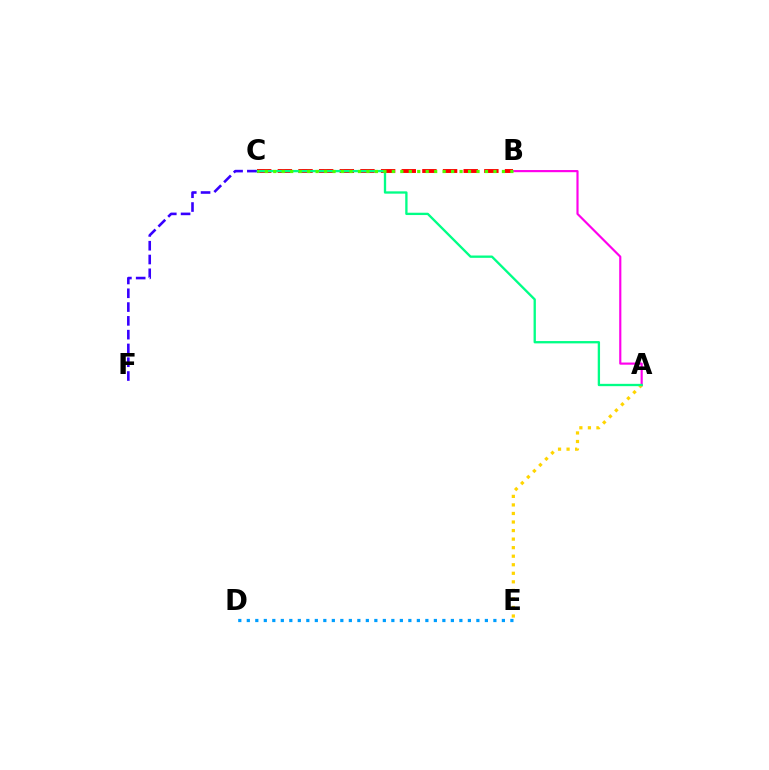{('A', 'E'): [{'color': '#ffd500', 'line_style': 'dotted', 'thickness': 2.32}], ('A', 'B'): [{'color': '#ff00ed', 'line_style': 'solid', 'thickness': 1.56}], ('B', 'C'): [{'color': '#ff0000', 'line_style': 'dashed', 'thickness': 2.81}, {'color': '#4fff00', 'line_style': 'dotted', 'thickness': 2.3}], ('A', 'C'): [{'color': '#00ff86', 'line_style': 'solid', 'thickness': 1.67}], ('C', 'F'): [{'color': '#3700ff', 'line_style': 'dashed', 'thickness': 1.87}], ('D', 'E'): [{'color': '#009eff', 'line_style': 'dotted', 'thickness': 2.31}]}